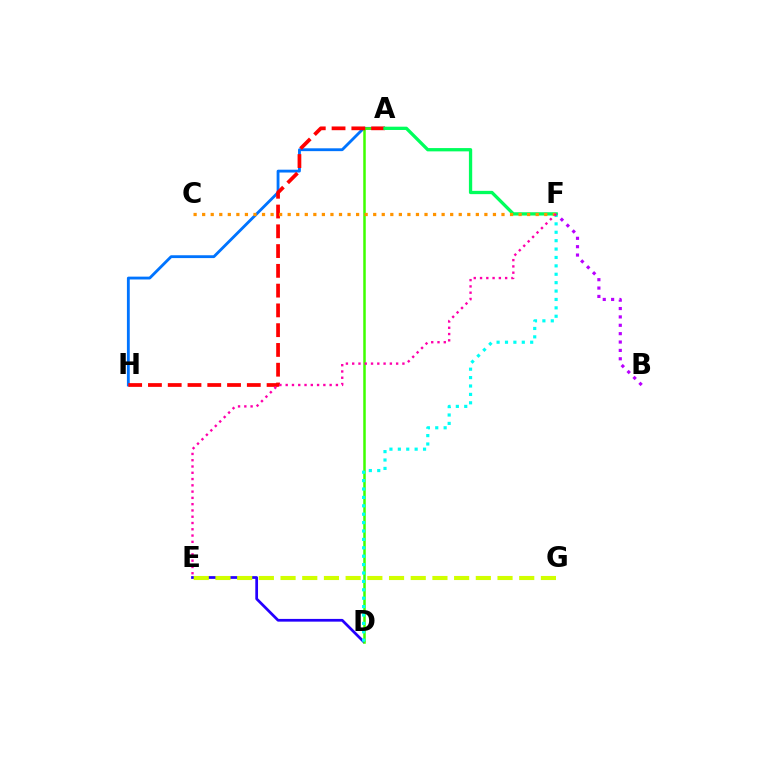{('D', 'E'): [{'color': '#2500ff', 'line_style': 'solid', 'thickness': 1.97}], ('A', 'H'): [{'color': '#0074ff', 'line_style': 'solid', 'thickness': 2.04}, {'color': '#ff0000', 'line_style': 'dashed', 'thickness': 2.69}], ('A', 'D'): [{'color': '#3dff00', 'line_style': 'solid', 'thickness': 1.8}], ('D', 'F'): [{'color': '#00fff6', 'line_style': 'dotted', 'thickness': 2.28}], ('B', 'F'): [{'color': '#b900ff', 'line_style': 'dotted', 'thickness': 2.28}], ('A', 'F'): [{'color': '#00ff5c', 'line_style': 'solid', 'thickness': 2.37}], ('E', 'G'): [{'color': '#d1ff00', 'line_style': 'dashed', 'thickness': 2.95}], ('C', 'F'): [{'color': '#ff9400', 'line_style': 'dotted', 'thickness': 2.32}], ('E', 'F'): [{'color': '#ff00ac', 'line_style': 'dotted', 'thickness': 1.71}]}